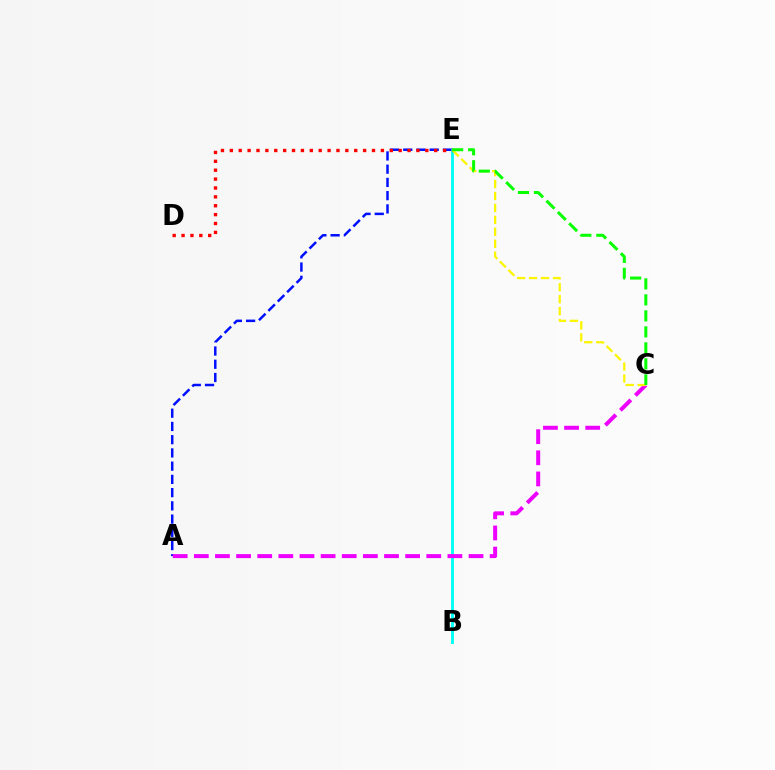{('A', 'E'): [{'color': '#0010ff', 'line_style': 'dashed', 'thickness': 1.8}], ('B', 'E'): [{'color': '#00fff6', 'line_style': 'solid', 'thickness': 2.07}], ('D', 'E'): [{'color': '#ff0000', 'line_style': 'dotted', 'thickness': 2.41}], ('A', 'C'): [{'color': '#ee00ff', 'line_style': 'dashed', 'thickness': 2.87}], ('C', 'E'): [{'color': '#fcf500', 'line_style': 'dashed', 'thickness': 1.62}, {'color': '#08ff00', 'line_style': 'dashed', 'thickness': 2.17}]}